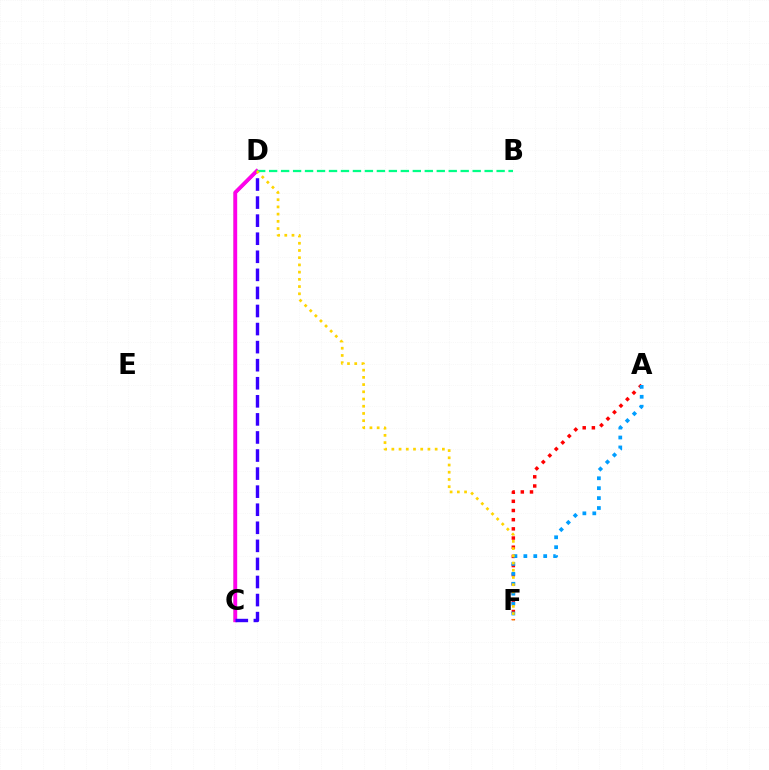{('C', 'D'): [{'color': '#4fff00', 'line_style': 'solid', 'thickness': 2.29}, {'color': '#ff00ed', 'line_style': 'solid', 'thickness': 2.76}, {'color': '#3700ff', 'line_style': 'dashed', 'thickness': 2.45}], ('A', 'F'): [{'color': '#ff0000', 'line_style': 'dotted', 'thickness': 2.49}, {'color': '#009eff', 'line_style': 'dotted', 'thickness': 2.69}], ('B', 'D'): [{'color': '#00ff86', 'line_style': 'dashed', 'thickness': 1.63}], ('D', 'F'): [{'color': '#ffd500', 'line_style': 'dotted', 'thickness': 1.96}]}